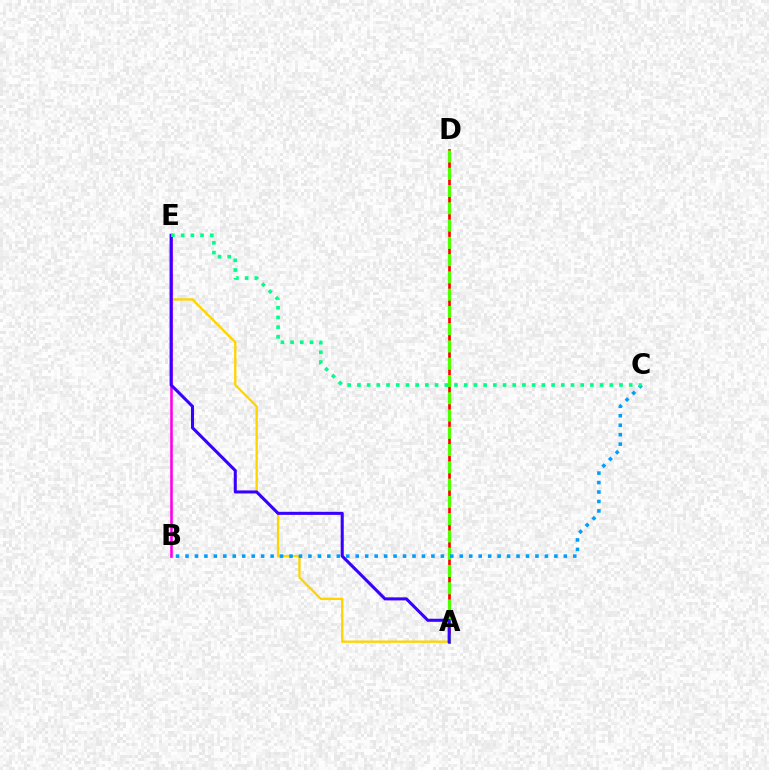{('A', 'E'): [{'color': '#ffd500', 'line_style': 'solid', 'thickness': 1.68}, {'color': '#3700ff', 'line_style': 'solid', 'thickness': 2.2}], ('A', 'D'): [{'color': '#ff0000', 'line_style': 'solid', 'thickness': 1.92}, {'color': '#4fff00', 'line_style': 'dashed', 'thickness': 2.35}], ('B', 'E'): [{'color': '#ff00ed', 'line_style': 'solid', 'thickness': 1.87}], ('B', 'C'): [{'color': '#009eff', 'line_style': 'dotted', 'thickness': 2.57}], ('C', 'E'): [{'color': '#00ff86', 'line_style': 'dotted', 'thickness': 2.64}]}